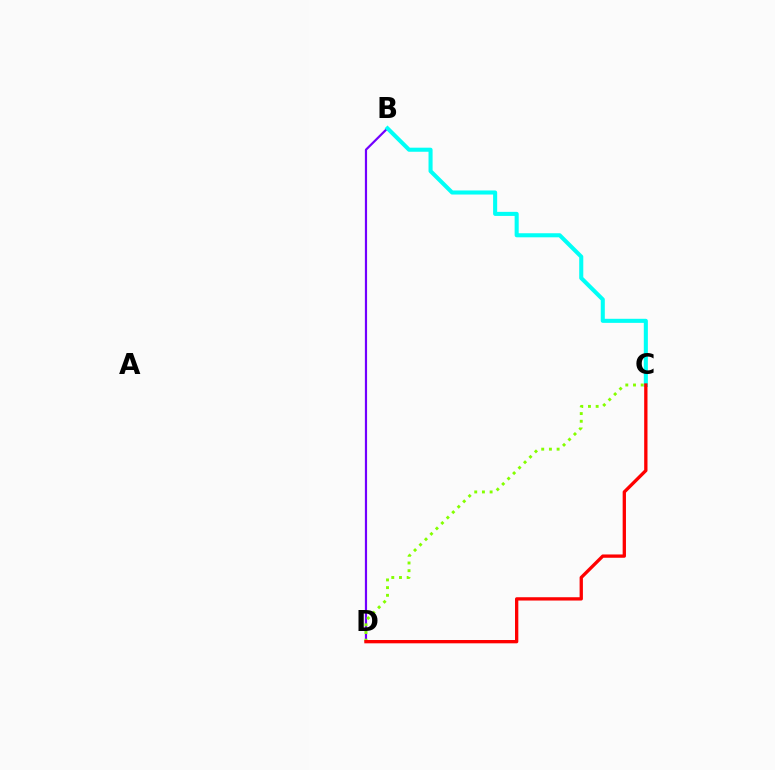{('B', 'D'): [{'color': '#7200ff', 'line_style': 'solid', 'thickness': 1.58}], ('B', 'C'): [{'color': '#00fff6', 'line_style': 'solid', 'thickness': 2.93}], ('C', 'D'): [{'color': '#84ff00', 'line_style': 'dotted', 'thickness': 2.09}, {'color': '#ff0000', 'line_style': 'solid', 'thickness': 2.38}]}